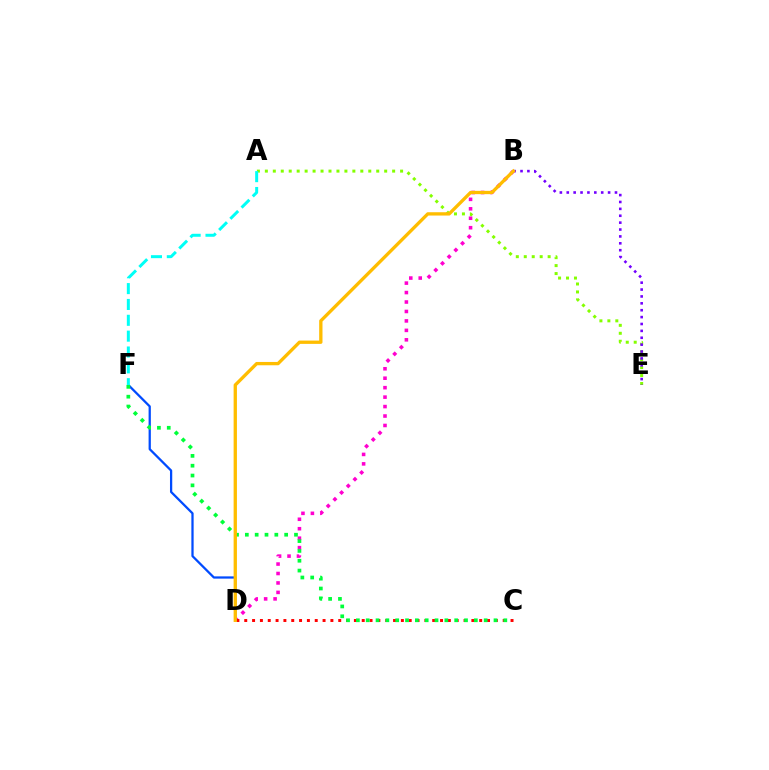{('A', 'E'): [{'color': '#84ff00', 'line_style': 'dotted', 'thickness': 2.16}], ('B', 'D'): [{'color': '#ff00cf', 'line_style': 'dotted', 'thickness': 2.57}, {'color': '#ffbd00', 'line_style': 'solid', 'thickness': 2.39}], ('C', 'D'): [{'color': '#ff0000', 'line_style': 'dotted', 'thickness': 2.13}], ('D', 'F'): [{'color': '#004bff', 'line_style': 'solid', 'thickness': 1.63}], ('B', 'E'): [{'color': '#7200ff', 'line_style': 'dotted', 'thickness': 1.87}], ('C', 'F'): [{'color': '#00ff39', 'line_style': 'dotted', 'thickness': 2.67}], ('A', 'F'): [{'color': '#00fff6', 'line_style': 'dashed', 'thickness': 2.15}]}